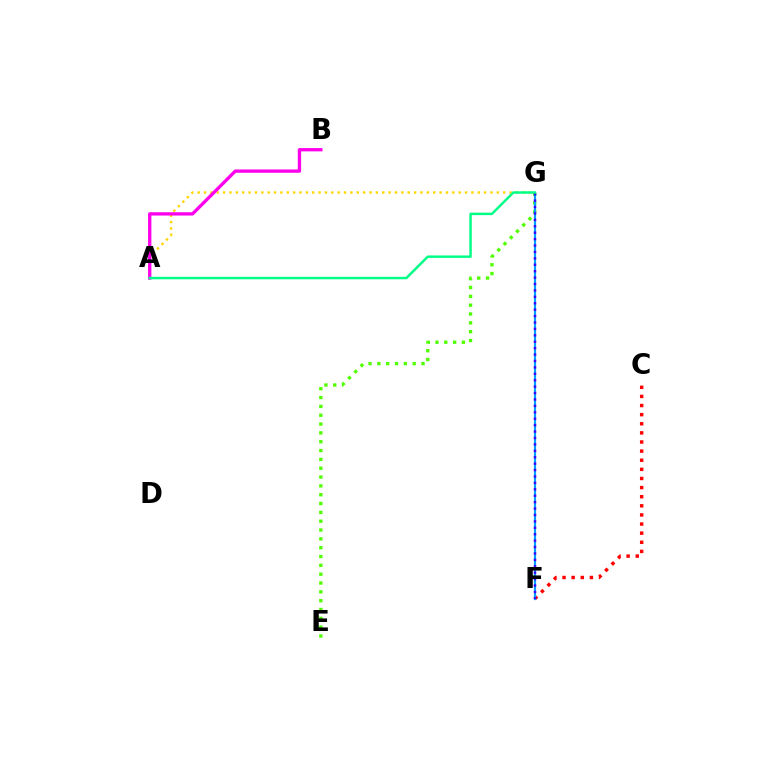{('C', 'F'): [{'color': '#ff0000', 'line_style': 'dotted', 'thickness': 2.48}], ('E', 'G'): [{'color': '#4fff00', 'line_style': 'dotted', 'thickness': 2.4}], ('F', 'G'): [{'color': '#009eff', 'line_style': 'solid', 'thickness': 1.58}, {'color': '#3700ff', 'line_style': 'dotted', 'thickness': 1.74}], ('A', 'G'): [{'color': '#ffd500', 'line_style': 'dotted', 'thickness': 1.73}, {'color': '#00ff86', 'line_style': 'solid', 'thickness': 1.77}], ('A', 'B'): [{'color': '#ff00ed', 'line_style': 'solid', 'thickness': 2.39}]}